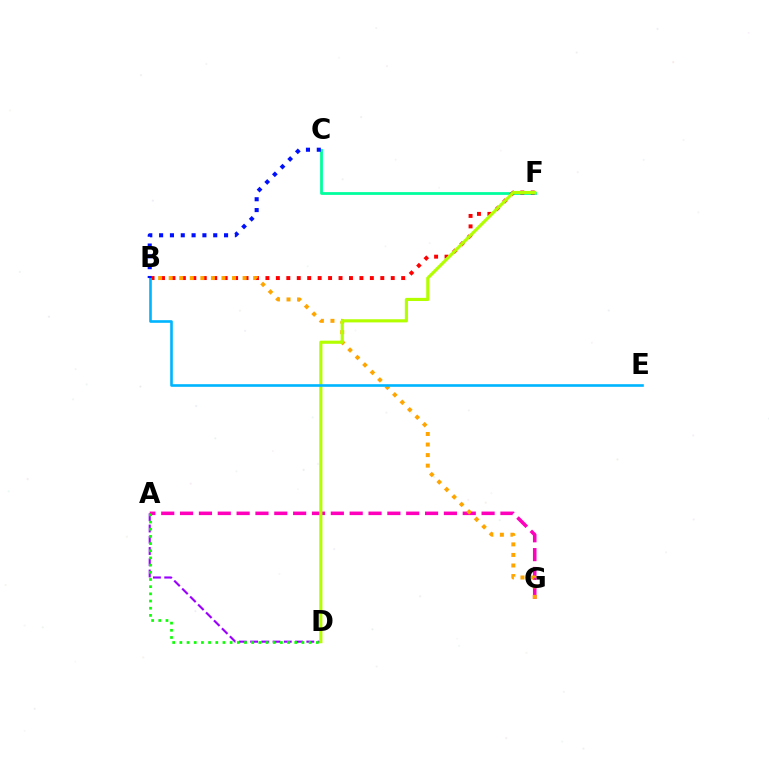{('A', 'D'): [{'color': '#9b00ff', 'line_style': 'dashed', 'thickness': 1.53}, {'color': '#08ff00', 'line_style': 'dotted', 'thickness': 1.95}], ('A', 'G'): [{'color': '#ff00bd', 'line_style': 'dashed', 'thickness': 2.56}], ('C', 'F'): [{'color': '#00ff9d', 'line_style': 'solid', 'thickness': 2.0}], ('B', 'F'): [{'color': '#ff0000', 'line_style': 'dotted', 'thickness': 2.84}], ('B', 'G'): [{'color': '#ffa500', 'line_style': 'dotted', 'thickness': 2.87}], ('D', 'F'): [{'color': '#b3ff00', 'line_style': 'solid', 'thickness': 2.26}], ('B', 'E'): [{'color': '#00b5ff', 'line_style': 'solid', 'thickness': 1.9}], ('B', 'C'): [{'color': '#0010ff', 'line_style': 'dotted', 'thickness': 2.94}]}